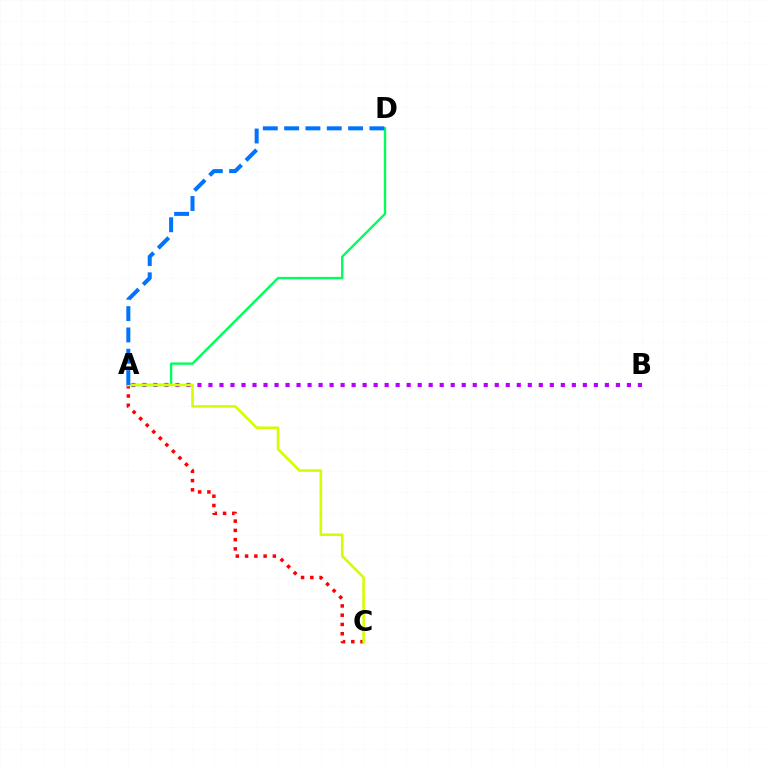{('A', 'B'): [{'color': '#b900ff', 'line_style': 'dotted', 'thickness': 2.99}], ('A', 'C'): [{'color': '#ff0000', 'line_style': 'dotted', 'thickness': 2.52}, {'color': '#d1ff00', 'line_style': 'solid', 'thickness': 1.87}], ('A', 'D'): [{'color': '#00ff5c', 'line_style': 'solid', 'thickness': 1.72}, {'color': '#0074ff', 'line_style': 'dashed', 'thickness': 2.9}]}